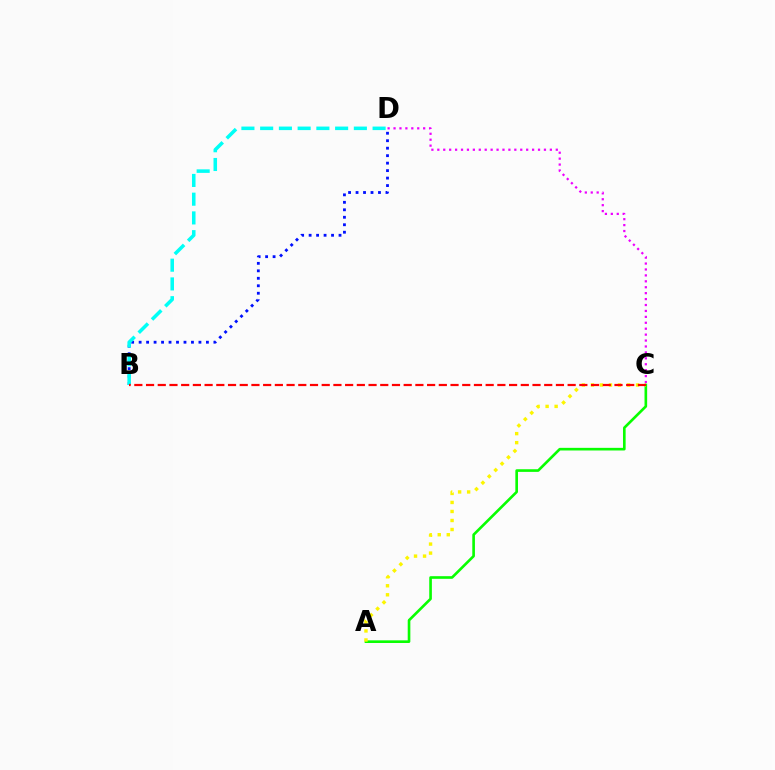{('A', 'C'): [{'color': '#08ff00', 'line_style': 'solid', 'thickness': 1.9}, {'color': '#fcf500', 'line_style': 'dotted', 'thickness': 2.45}], ('B', 'D'): [{'color': '#0010ff', 'line_style': 'dotted', 'thickness': 2.03}, {'color': '#00fff6', 'line_style': 'dashed', 'thickness': 2.55}], ('C', 'D'): [{'color': '#ee00ff', 'line_style': 'dotted', 'thickness': 1.61}], ('B', 'C'): [{'color': '#ff0000', 'line_style': 'dashed', 'thickness': 1.59}]}